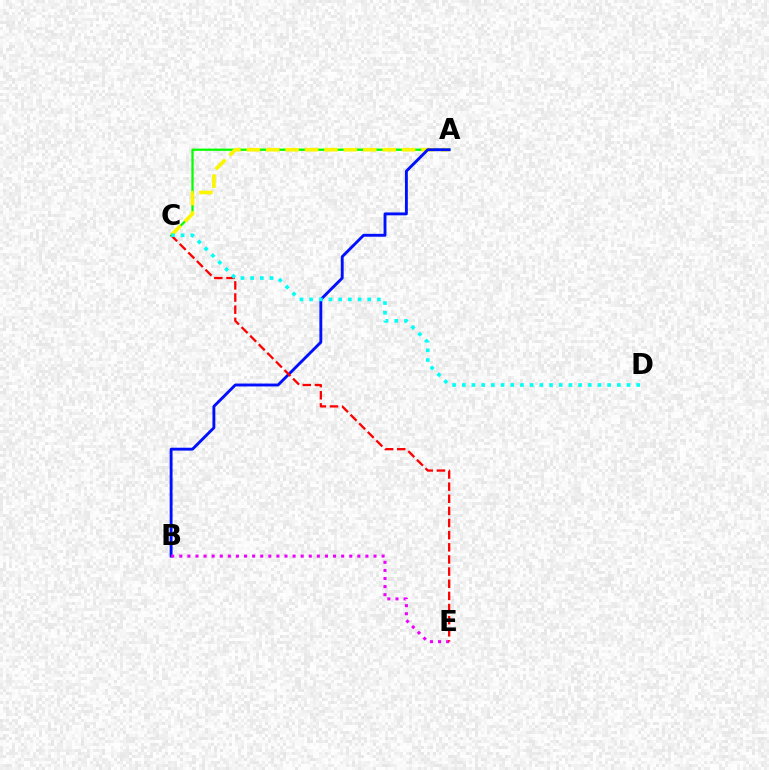{('A', 'C'): [{'color': '#08ff00', 'line_style': 'solid', 'thickness': 1.65}, {'color': '#fcf500', 'line_style': 'dashed', 'thickness': 2.64}], ('A', 'B'): [{'color': '#0010ff', 'line_style': 'solid', 'thickness': 2.07}], ('B', 'E'): [{'color': '#ee00ff', 'line_style': 'dotted', 'thickness': 2.2}], ('C', 'E'): [{'color': '#ff0000', 'line_style': 'dashed', 'thickness': 1.65}], ('C', 'D'): [{'color': '#00fff6', 'line_style': 'dotted', 'thickness': 2.63}]}